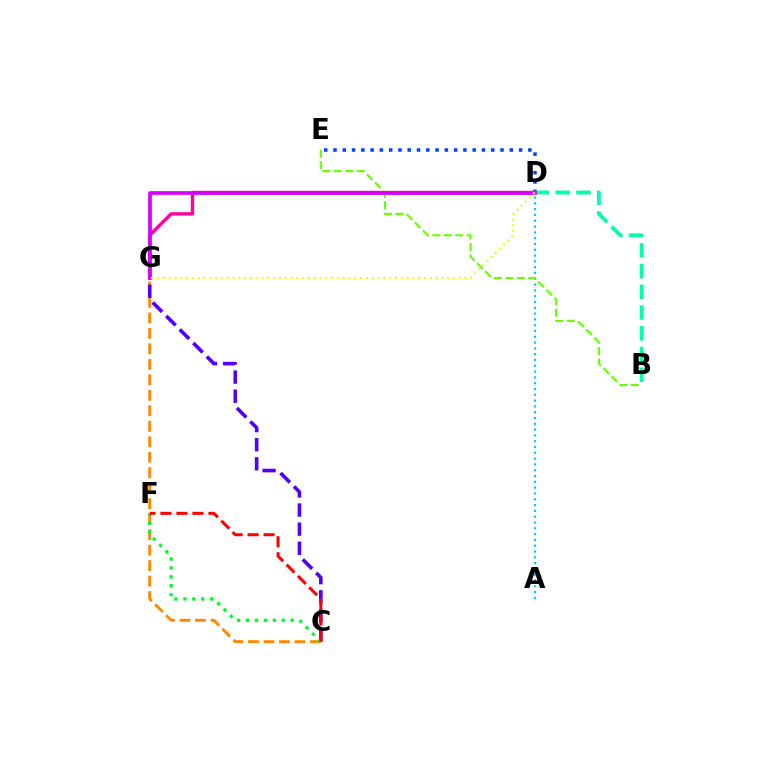{('C', 'G'): [{'color': '#ff8800', 'line_style': 'dashed', 'thickness': 2.1}, {'color': '#4f00ff', 'line_style': 'dashed', 'thickness': 2.6}], ('A', 'D'): [{'color': '#00c7ff', 'line_style': 'dotted', 'thickness': 1.58}], ('D', 'E'): [{'color': '#003fff', 'line_style': 'dotted', 'thickness': 2.52}], ('C', 'F'): [{'color': '#00ff27', 'line_style': 'dotted', 'thickness': 2.43}, {'color': '#ff0000', 'line_style': 'dashed', 'thickness': 2.17}], ('B', 'D'): [{'color': '#00ffaf', 'line_style': 'dashed', 'thickness': 2.82}], ('D', 'G'): [{'color': '#ff00a0', 'line_style': 'solid', 'thickness': 2.42}, {'color': '#d600ff', 'line_style': 'solid', 'thickness': 2.66}, {'color': '#eeff00', 'line_style': 'dotted', 'thickness': 1.58}], ('B', 'E'): [{'color': '#66ff00', 'line_style': 'dashed', 'thickness': 1.56}]}